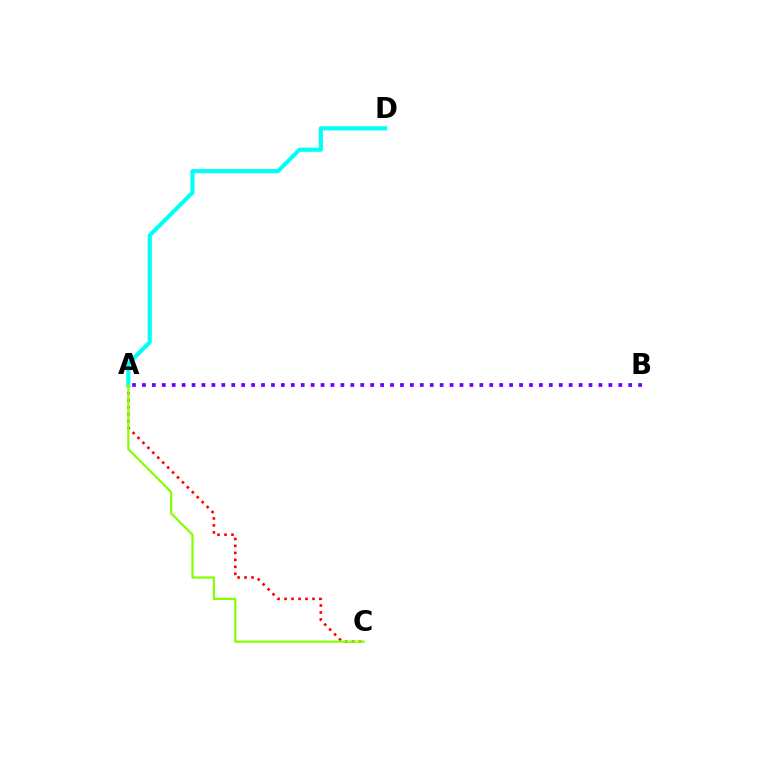{('A', 'C'): [{'color': '#ff0000', 'line_style': 'dotted', 'thickness': 1.9}, {'color': '#84ff00', 'line_style': 'solid', 'thickness': 1.59}], ('A', 'D'): [{'color': '#00fff6', 'line_style': 'solid', 'thickness': 2.98}], ('A', 'B'): [{'color': '#7200ff', 'line_style': 'dotted', 'thickness': 2.7}]}